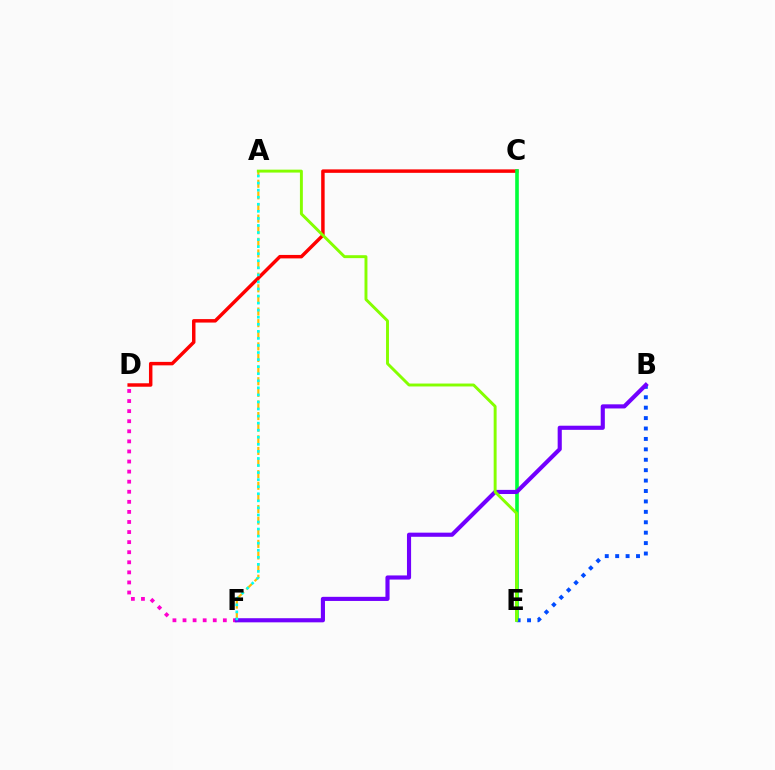{('A', 'F'): [{'color': '#ffbd00', 'line_style': 'dashed', 'thickness': 1.58}, {'color': '#00fff6', 'line_style': 'dotted', 'thickness': 1.92}], ('C', 'D'): [{'color': '#ff0000', 'line_style': 'solid', 'thickness': 2.49}], ('C', 'E'): [{'color': '#00ff39', 'line_style': 'solid', 'thickness': 2.61}], ('D', 'F'): [{'color': '#ff00cf', 'line_style': 'dotted', 'thickness': 2.74}], ('B', 'E'): [{'color': '#004bff', 'line_style': 'dotted', 'thickness': 2.83}], ('B', 'F'): [{'color': '#7200ff', 'line_style': 'solid', 'thickness': 2.97}], ('A', 'E'): [{'color': '#84ff00', 'line_style': 'solid', 'thickness': 2.1}]}